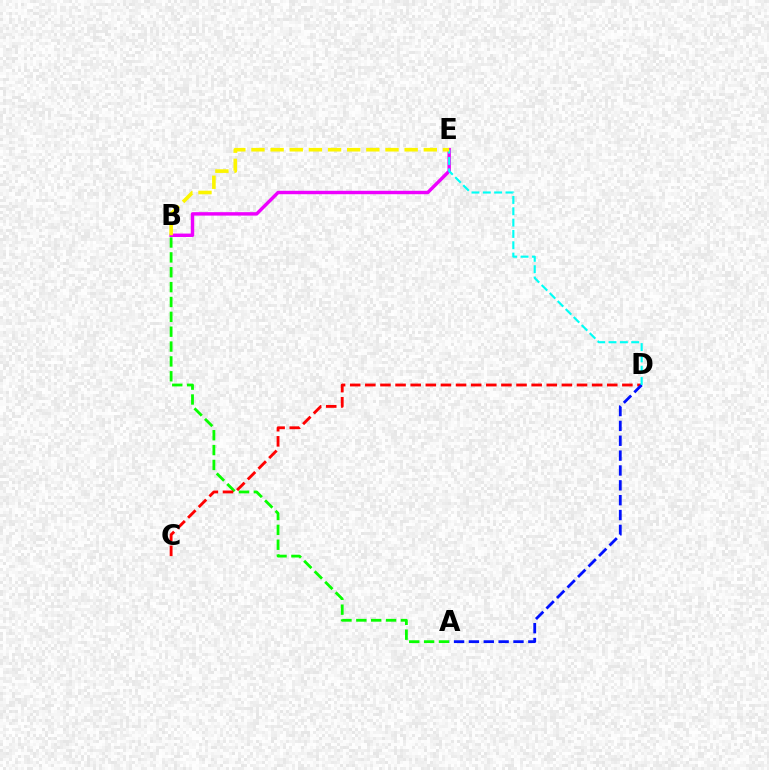{('A', 'B'): [{'color': '#08ff00', 'line_style': 'dashed', 'thickness': 2.02}], ('C', 'D'): [{'color': '#ff0000', 'line_style': 'dashed', 'thickness': 2.05}], ('B', 'E'): [{'color': '#ee00ff', 'line_style': 'solid', 'thickness': 2.47}, {'color': '#fcf500', 'line_style': 'dashed', 'thickness': 2.6}], ('A', 'D'): [{'color': '#0010ff', 'line_style': 'dashed', 'thickness': 2.02}], ('D', 'E'): [{'color': '#00fff6', 'line_style': 'dashed', 'thickness': 1.54}]}